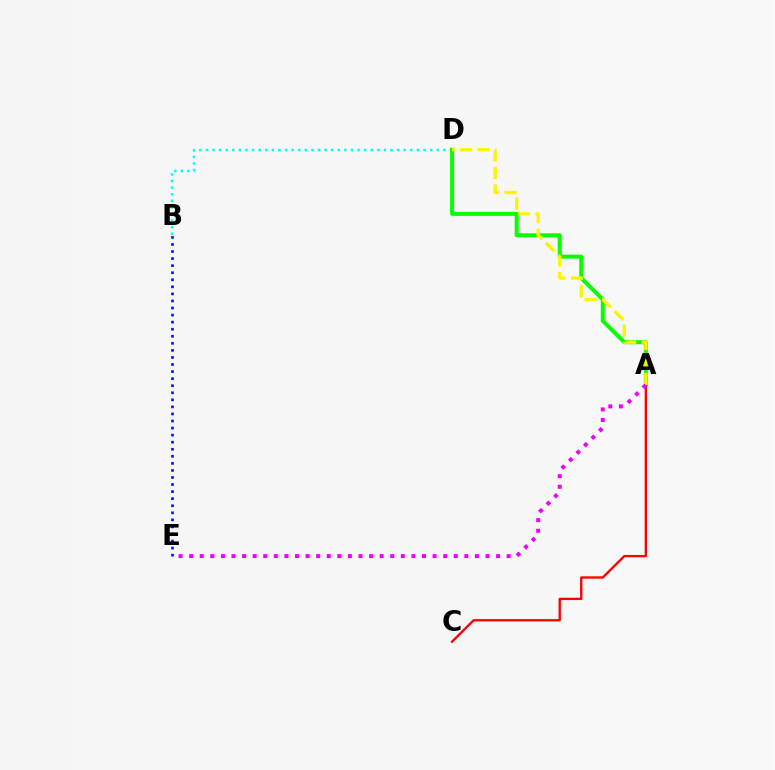{('B', 'D'): [{'color': '#00fff6', 'line_style': 'dotted', 'thickness': 1.79}], ('A', 'D'): [{'color': '#08ff00', 'line_style': 'solid', 'thickness': 2.88}, {'color': '#fcf500', 'line_style': 'dashed', 'thickness': 2.37}], ('A', 'C'): [{'color': '#ff0000', 'line_style': 'solid', 'thickness': 1.68}], ('B', 'E'): [{'color': '#0010ff', 'line_style': 'dotted', 'thickness': 1.92}], ('A', 'E'): [{'color': '#ee00ff', 'line_style': 'dotted', 'thickness': 2.88}]}